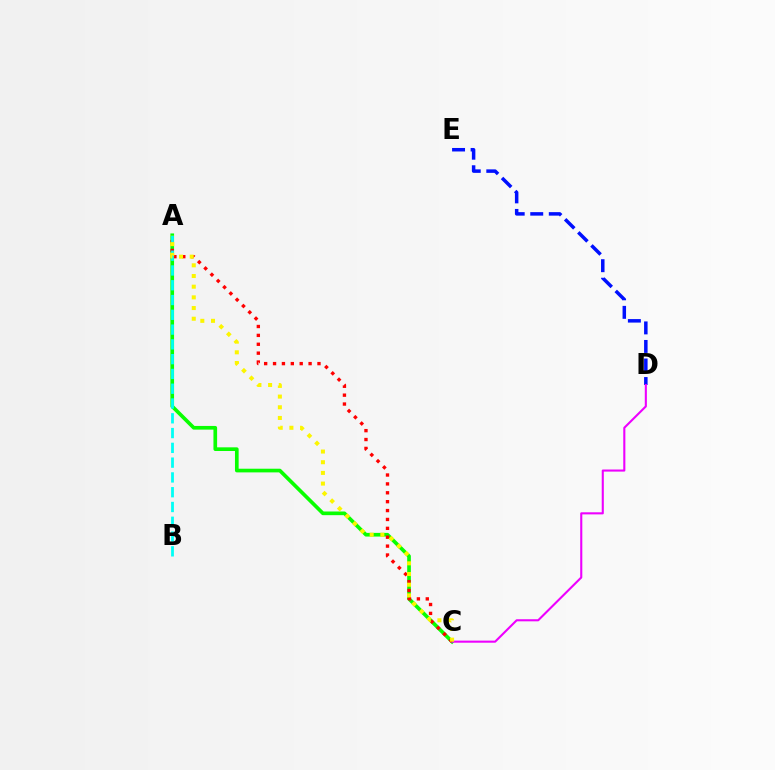{('D', 'E'): [{'color': '#0010ff', 'line_style': 'dashed', 'thickness': 2.52}], ('A', 'C'): [{'color': '#08ff00', 'line_style': 'solid', 'thickness': 2.64}, {'color': '#ff0000', 'line_style': 'dotted', 'thickness': 2.41}, {'color': '#fcf500', 'line_style': 'dotted', 'thickness': 2.9}], ('C', 'D'): [{'color': '#ee00ff', 'line_style': 'solid', 'thickness': 1.51}], ('A', 'B'): [{'color': '#00fff6', 'line_style': 'dashed', 'thickness': 2.01}]}